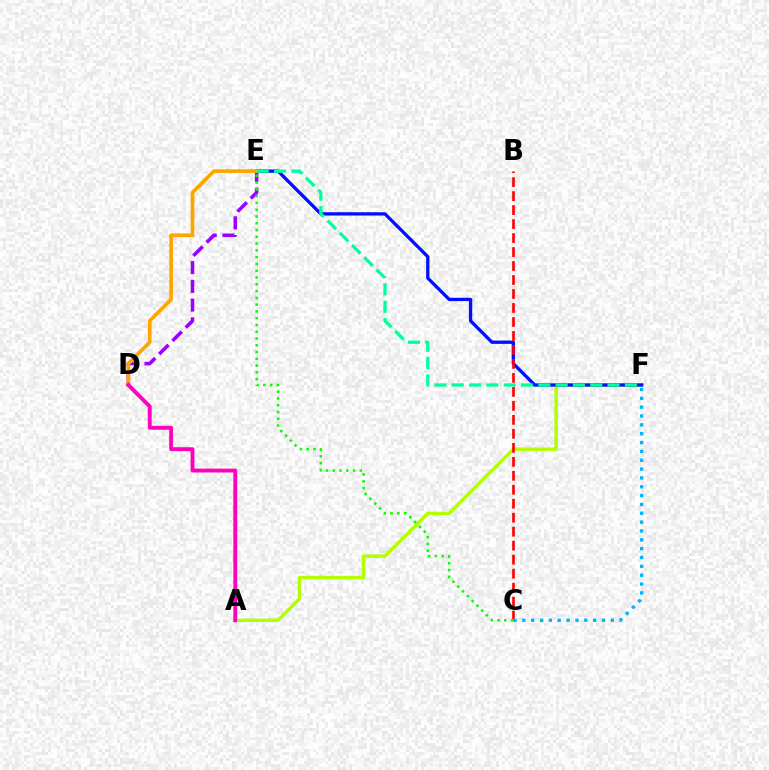{('A', 'F'): [{'color': '#b3ff00', 'line_style': 'solid', 'thickness': 2.46}], ('E', 'F'): [{'color': '#0010ff', 'line_style': 'solid', 'thickness': 2.38}, {'color': '#00ff9d', 'line_style': 'dashed', 'thickness': 2.35}], ('D', 'E'): [{'color': '#9b00ff', 'line_style': 'dashed', 'thickness': 2.55}, {'color': '#ffa500', 'line_style': 'solid', 'thickness': 2.65}], ('B', 'C'): [{'color': '#ff0000', 'line_style': 'dashed', 'thickness': 1.9}], ('C', 'E'): [{'color': '#08ff00', 'line_style': 'dotted', 'thickness': 1.84}], ('C', 'F'): [{'color': '#00b5ff', 'line_style': 'dotted', 'thickness': 2.4}], ('A', 'D'): [{'color': '#ff00bd', 'line_style': 'solid', 'thickness': 2.8}]}